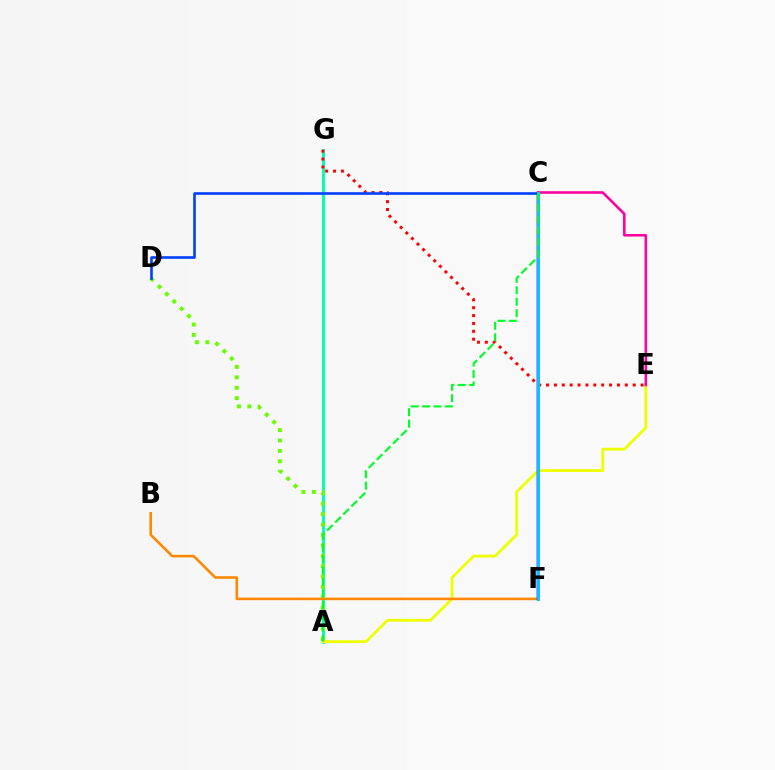{('A', 'G'): [{'color': '#00ffaf', 'line_style': 'solid', 'thickness': 2.09}], ('A', 'D'): [{'color': '#66ff00', 'line_style': 'dotted', 'thickness': 2.83}], ('A', 'E'): [{'color': '#eeff00', 'line_style': 'solid', 'thickness': 2.01}], ('C', 'E'): [{'color': '#ff00a0', 'line_style': 'solid', 'thickness': 1.85}], ('B', 'F'): [{'color': '#ff8800', 'line_style': 'solid', 'thickness': 1.86}], ('C', 'F'): [{'color': '#4f00ff', 'line_style': 'solid', 'thickness': 1.79}, {'color': '#d600ff', 'line_style': 'solid', 'thickness': 1.76}, {'color': '#00c7ff', 'line_style': 'solid', 'thickness': 2.16}], ('E', 'G'): [{'color': '#ff0000', 'line_style': 'dotted', 'thickness': 2.14}], ('C', 'D'): [{'color': '#003fff', 'line_style': 'solid', 'thickness': 1.87}], ('A', 'C'): [{'color': '#00ff27', 'line_style': 'dashed', 'thickness': 1.55}]}